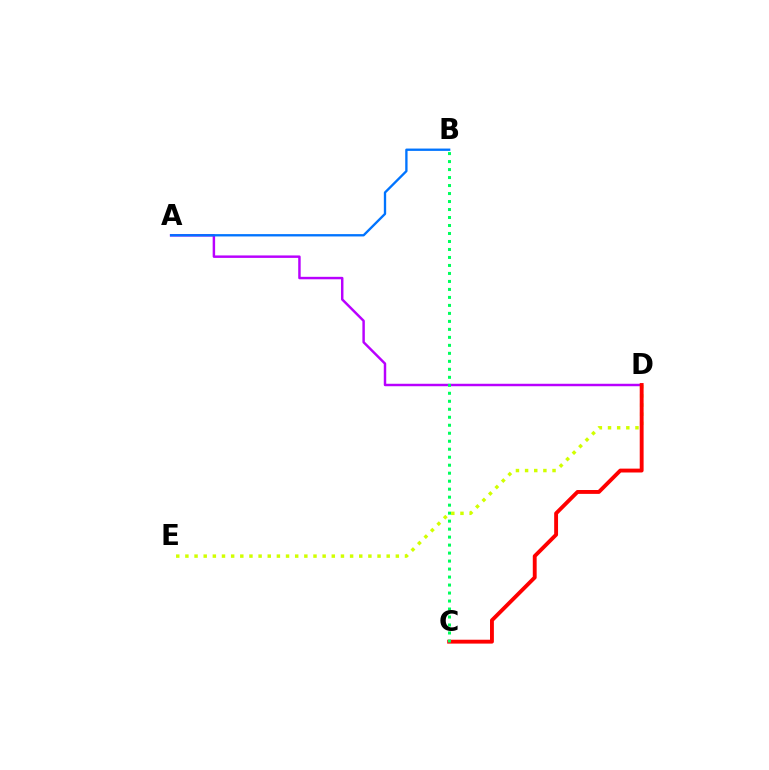{('A', 'D'): [{'color': '#b900ff', 'line_style': 'solid', 'thickness': 1.77}], ('A', 'B'): [{'color': '#0074ff', 'line_style': 'solid', 'thickness': 1.68}], ('D', 'E'): [{'color': '#d1ff00', 'line_style': 'dotted', 'thickness': 2.49}], ('C', 'D'): [{'color': '#ff0000', 'line_style': 'solid', 'thickness': 2.79}], ('B', 'C'): [{'color': '#00ff5c', 'line_style': 'dotted', 'thickness': 2.17}]}